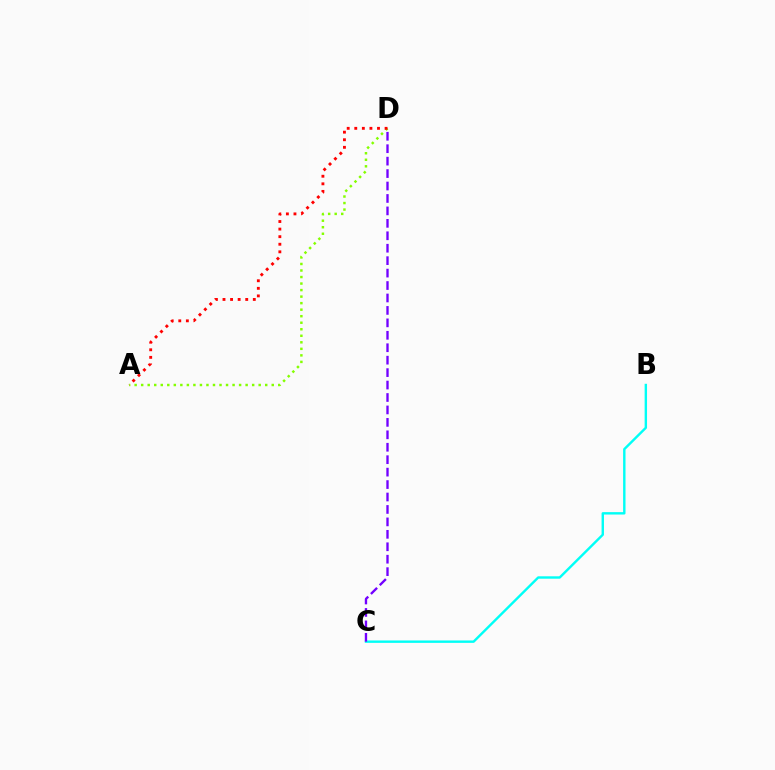{('B', 'C'): [{'color': '#00fff6', 'line_style': 'solid', 'thickness': 1.73}], ('C', 'D'): [{'color': '#7200ff', 'line_style': 'dashed', 'thickness': 1.69}], ('A', 'D'): [{'color': '#84ff00', 'line_style': 'dotted', 'thickness': 1.77}, {'color': '#ff0000', 'line_style': 'dotted', 'thickness': 2.06}]}